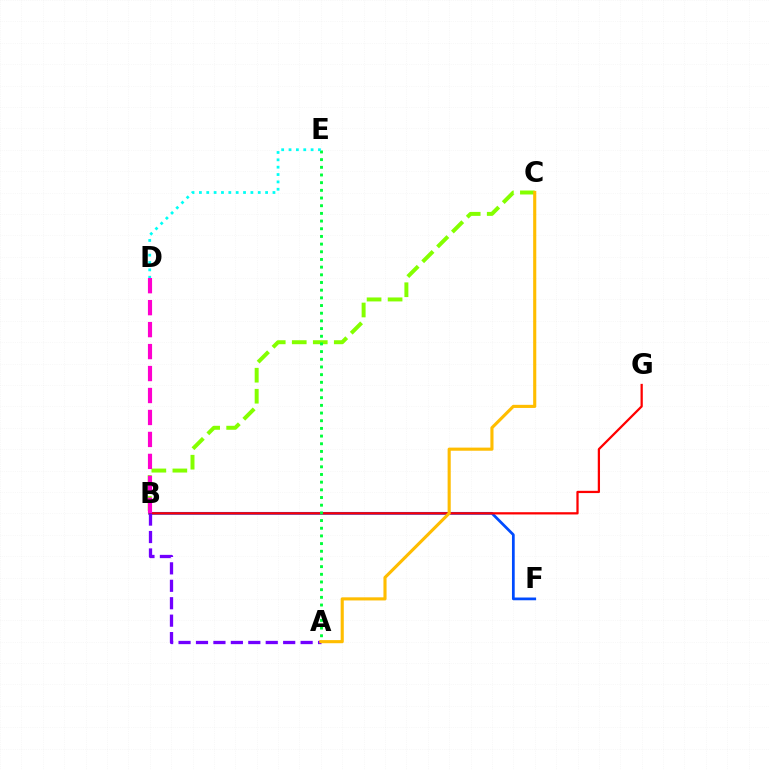{('B', 'F'): [{'color': '#004bff', 'line_style': 'solid', 'thickness': 1.98}], ('B', 'G'): [{'color': '#ff0000', 'line_style': 'solid', 'thickness': 1.62}], ('A', 'B'): [{'color': '#7200ff', 'line_style': 'dashed', 'thickness': 2.37}], ('B', 'C'): [{'color': '#84ff00', 'line_style': 'dashed', 'thickness': 2.85}], ('A', 'E'): [{'color': '#00ff39', 'line_style': 'dotted', 'thickness': 2.09}], ('D', 'E'): [{'color': '#00fff6', 'line_style': 'dotted', 'thickness': 2.0}], ('A', 'C'): [{'color': '#ffbd00', 'line_style': 'solid', 'thickness': 2.24}], ('B', 'D'): [{'color': '#ff00cf', 'line_style': 'dashed', 'thickness': 2.98}]}